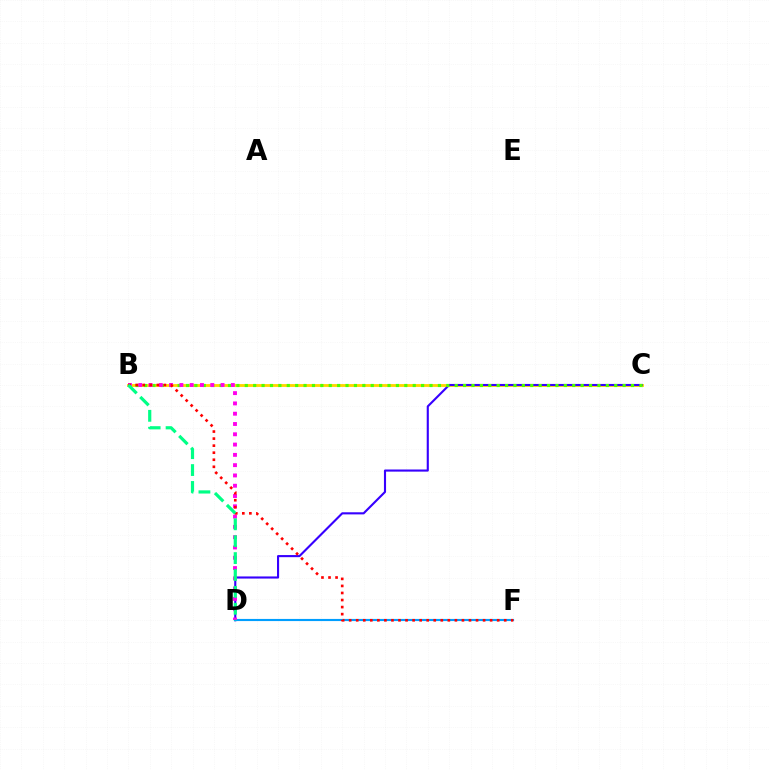{('B', 'C'): [{'color': '#ffd500', 'line_style': 'solid', 'thickness': 2.05}, {'color': '#4fff00', 'line_style': 'dotted', 'thickness': 2.28}], ('C', 'D'): [{'color': '#3700ff', 'line_style': 'solid', 'thickness': 1.52}], ('D', 'F'): [{'color': '#009eff', 'line_style': 'solid', 'thickness': 1.54}], ('B', 'D'): [{'color': '#ff00ed', 'line_style': 'dotted', 'thickness': 2.8}, {'color': '#00ff86', 'line_style': 'dashed', 'thickness': 2.3}], ('B', 'F'): [{'color': '#ff0000', 'line_style': 'dotted', 'thickness': 1.92}]}